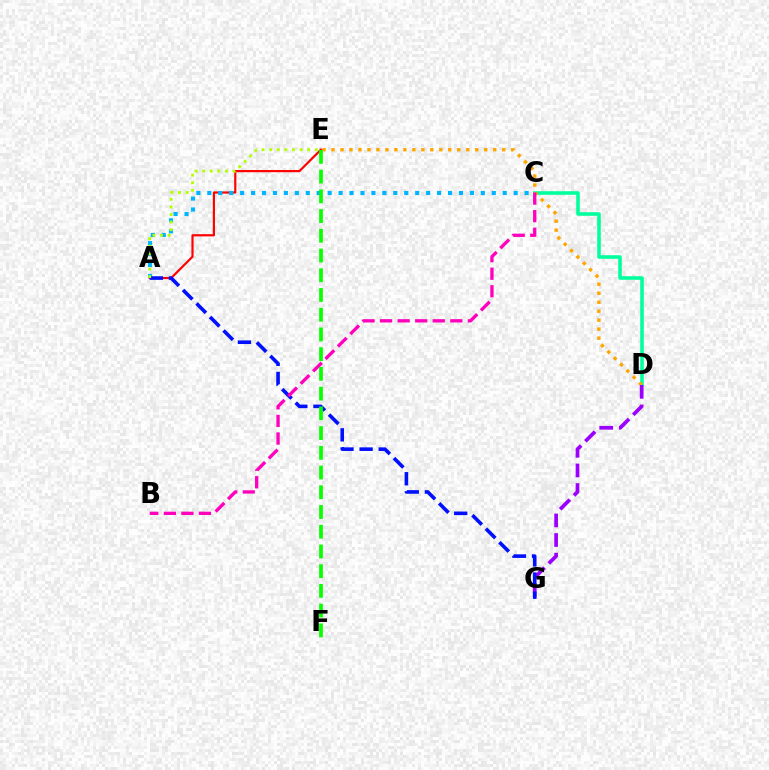{('C', 'D'): [{'color': '#00ff9d', 'line_style': 'solid', 'thickness': 2.57}], ('D', 'E'): [{'color': '#ffa500', 'line_style': 'dotted', 'thickness': 2.44}], ('A', 'E'): [{'color': '#ff0000', 'line_style': 'solid', 'thickness': 1.57}, {'color': '#b3ff00', 'line_style': 'dotted', 'thickness': 2.06}], ('A', 'C'): [{'color': '#00b5ff', 'line_style': 'dotted', 'thickness': 2.97}], ('D', 'G'): [{'color': '#9b00ff', 'line_style': 'dashed', 'thickness': 2.66}], ('A', 'G'): [{'color': '#0010ff', 'line_style': 'dashed', 'thickness': 2.6}], ('B', 'C'): [{'color': '#ff00bd', 'line_style': 'dashed', 'thickness': 2.38}], ('E', 'F'): [{'color': '#08ff00', 'line_style': 'dashed', 'thickness': 2.68}]}